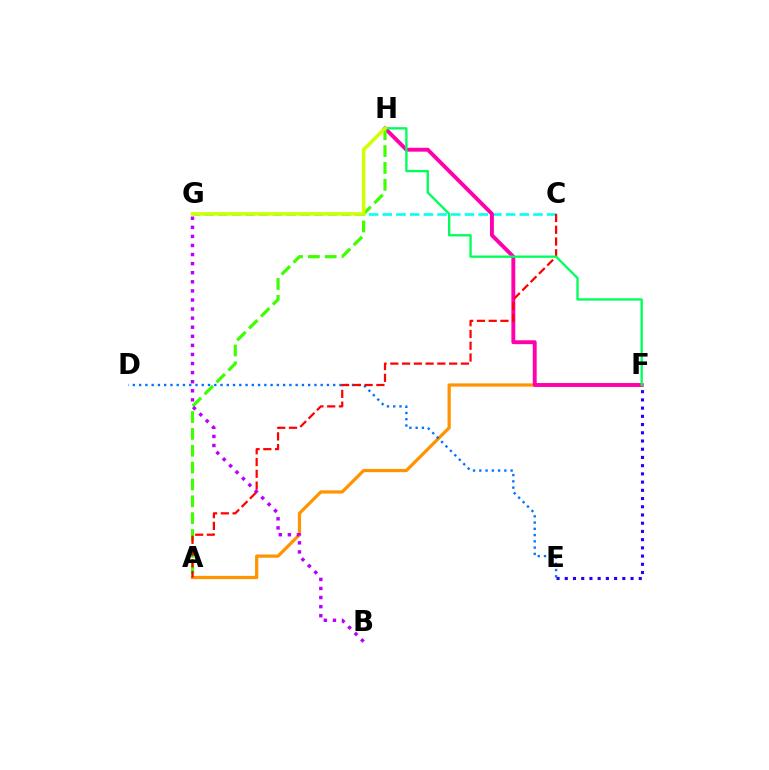{('A', 'F'): [{'color': '#ff9400', 'line_style': 'solid', 'thickness': 2.34}], ('C', 'G'): [{'color': '#00fff6', 'line_style': 'dashed', 'thickness': 1.86}], ('F', 'H'): [{'color': '#ff00ac', 'line_style': 'solid', 'thickness': 2.8}, {'color': '#00ff5c', 'line_style': 'solid', 'thickness': 1.69}], ('A', 'H'): [{'color': '#3dff00', 'line_style': 'dashed', 'thickness': 2.29}], ('B', 'G'): [{'color': '#b900ff', 'line_style': 'dotted', 'thickness': 2.47}], ('D', 'E'): [{'color': '#0074ff', 'line_style': 'dotted', 'thickness': 1.7}], ('A', 'C'): [{'color': '#ff0000', 'line_style': 'dashed', 'thickness': 1.6}], ('E', 'F'): [{'color': '#2500ff', 'line_style': 'dotted', 'thickness': 2.23}], ('G', 'H'): [{'color': '#d1ff00', 'line_style': 'solid', 'thickness': 2.52}]}